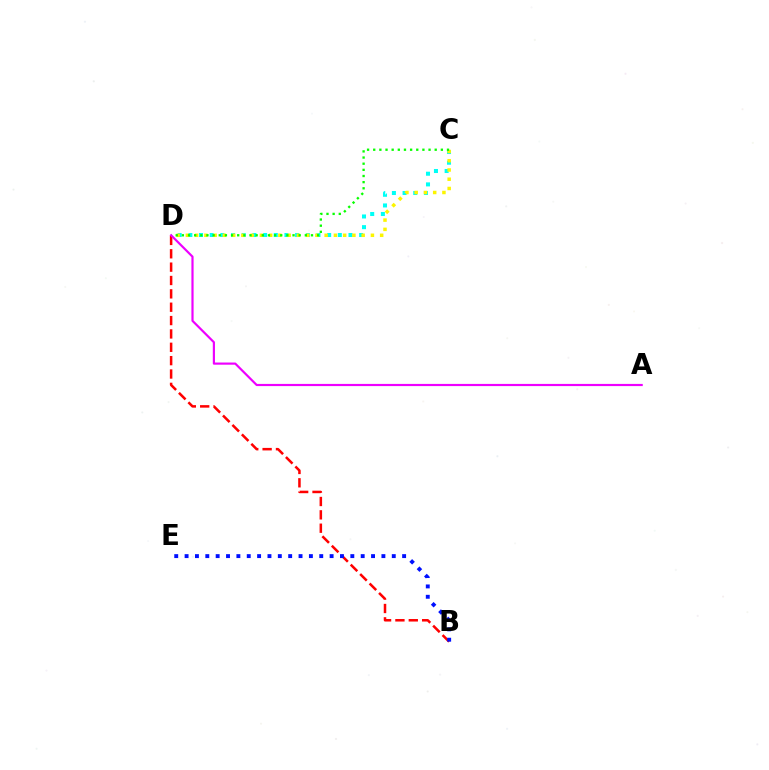{('C', 'D'): [{'color': '#00fff6', 'line_style': 'dotted', 'thickness': 2.9}, {'color': '#fcf500', 'line_style': 'dotted', 'thickness': 2.51}, {'color': '#08ff00', 'line_style': 'dotted', 'thickness': 1.67}], ('B', 'D'): [{'color': '#ff0000', 'line_style': 'dashed', 'thickness': 1.81}], ('B', 'E'): [{'color': '#0010ff', 'line_style': 'dotted', 'thickness': 2.81}], ('A', 'D'): [{'color': '#ee00ff', 'line_style': 'solid', 'thickness': 1.57}]}